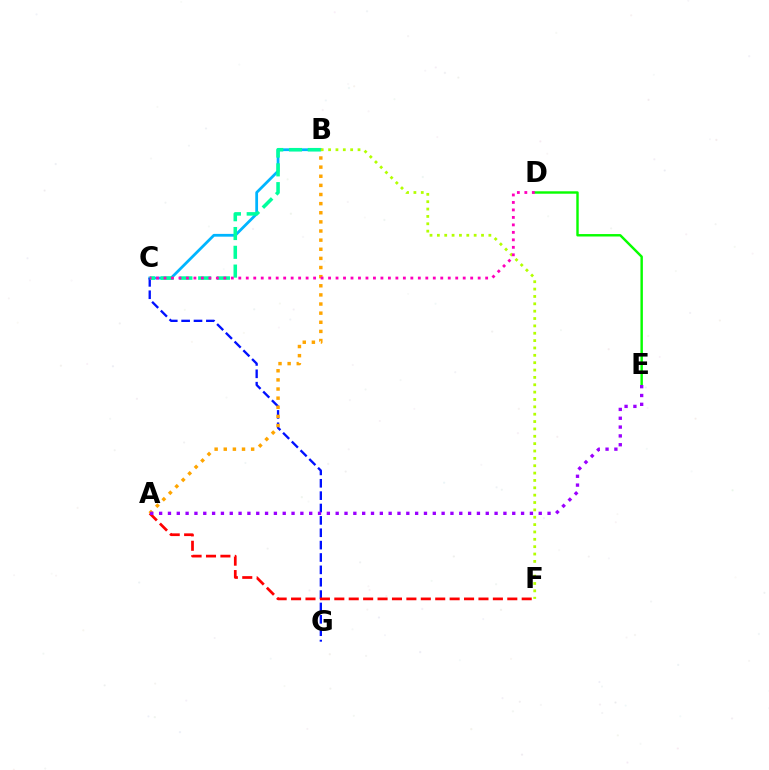{('B', 'C'): [{'color': '#00b5ff', 'line_style': 'solid', 'thickness': 2.0}, {'color': '#00ff9d', 'line_style': 'dashed', 'thickness': 2.55}], ('C', 'G'): [{'color': '#0010ff', 'line_style': 'dashed', 'thickness': 1.68}], ('A', 'B'): [{'color': '#ffa500', 'line_style': 'dotted', 'thickness': 2.48}], ('D', 'E'): [{'color': '#08ff00', 'line_style': 'solid', 'thickness': 1.75}], ('A', 'F'): [{'color': '#ff0000', 'line_style': 'dashed', 'thickness': 1.96}], ('A', 'E'): [{'color': '#9b00ff', 'line_style': 'dotted', 'thickness': 2.4}], ('B', 'F'): [{'color': '#b3ff00', 'line_style': 'dotted', 'thickness': 2.0}], ('C', 'D'): [{'color': '#ff00bd', 'line_style': 'dotted', 'thickness': 2.03}]}